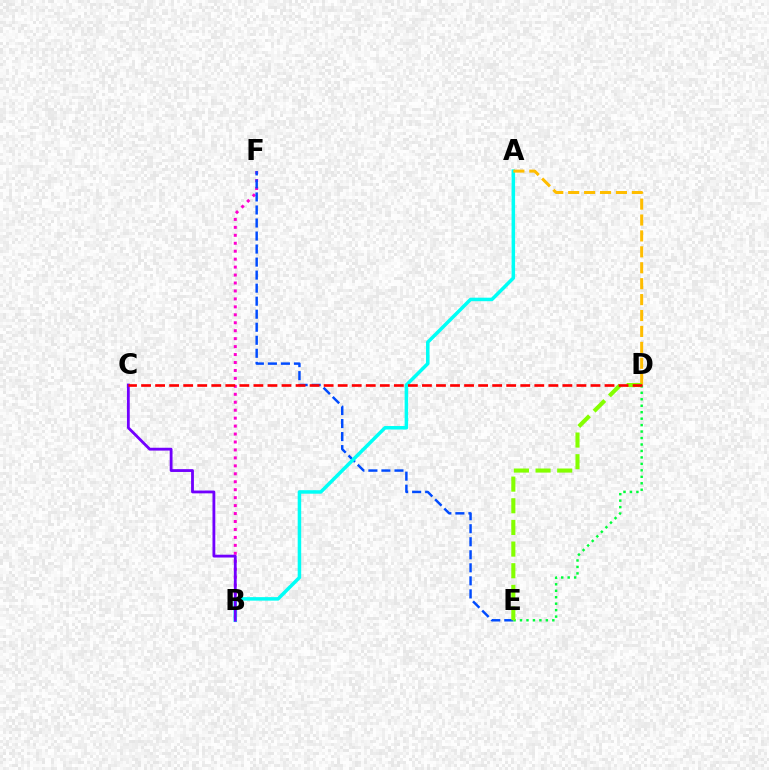{('B', 'F'): [{'color': '#ff00cf', 'line_style': 'dotted', 'thickness': 2.16}], ('E', 'F'): [{'color': '#004bff', 'line_style': 'dashed', 'thickness': 1.77}], ('D', 'E'): [{'color': '#00ff39', 'line_style': 'dotted', 'thickness': 1.76}, {'color': '#84ff00', 'line_style': 'dashed', 'thickness': 2.94}], ('A', 'B'): [{'color': '#00fff6', 'line_style': 'solid', 'thickness': 2.53}], ('A', 'D'): [{'color': '#ffbd00', 'line_style': 'dashed', 'thickness': 2.16}], ('B', 'C'): [{'color': '#7200ff', 'line_style': 'solid', 'thickness': 2.03}], ('C', 'D'): [{'color': '#ff0000', 'line_style': 'dashed', 'thickness': 1.91}]}